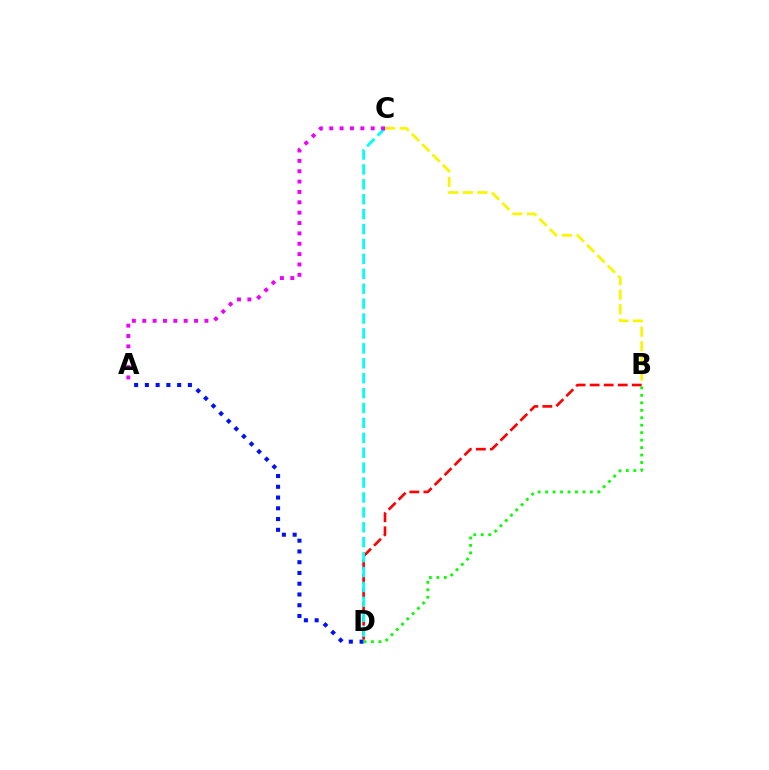{('A', 'D'): [{'color': '#0010ff', 'line_style': 'dotted', 'thickness': 2.92}], ('B', 'D'): [{'color': '#ff0000', 'line_style': 'dashed', 'thickness': 1.91}, {'color': '#08ff00', 'line_style': 'dotted', 'thickness': 2.03}], ('C', 'D'): [{'color': '#00fff6', 'line_style': 'dashed', 'thickness': 2.03}], ('A', 'C'): [{'color': '#ee00ff', 'line_style': 'dotted', 'thickness': 2.82}], ('B', 'C'): [{'color': '#fcf500', 'line_style': 'dashed', 'thickness': 1.98}]}